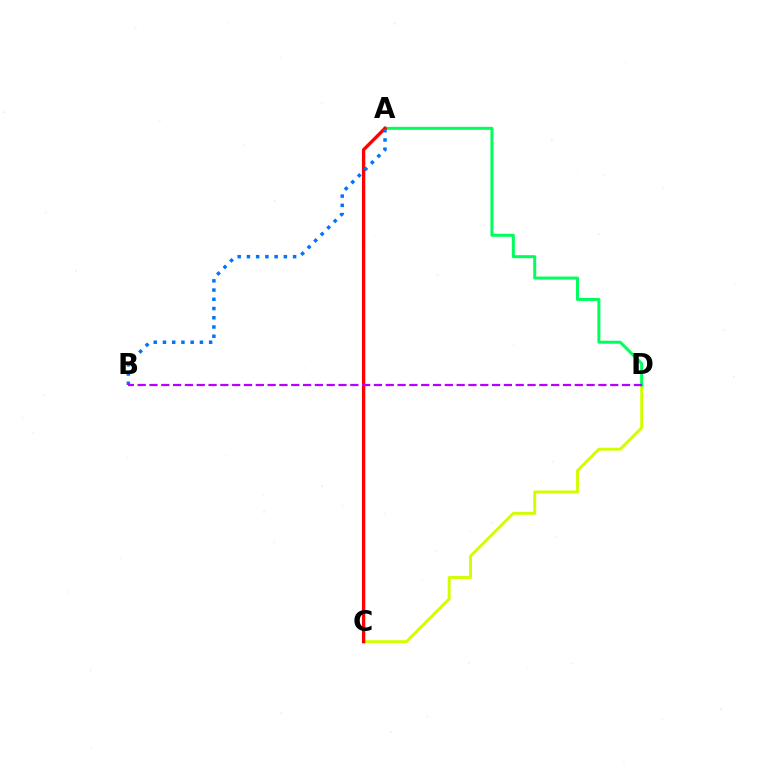{('C', 'D'): [{'color': '#d1ff00', 'line_style': 'solid', 'thickness': 2.11}], ('A', 'D'): [{'color': '#00ff5c', 'line_style': 'solid', 'thickness': 2.17}], ('A', 'C'): [{'color': '#ff0000', 'line_style': 'solid', 'thickness': 2.4}], ('A', 'B'): [{'color': '#0074ff', 'line_style': 'dotted', 'thickness': 2.51}], ('B', 'D'): [{'color': '#b900ff', 'line_style': 'dashed', 'thickness': 1.6}]}